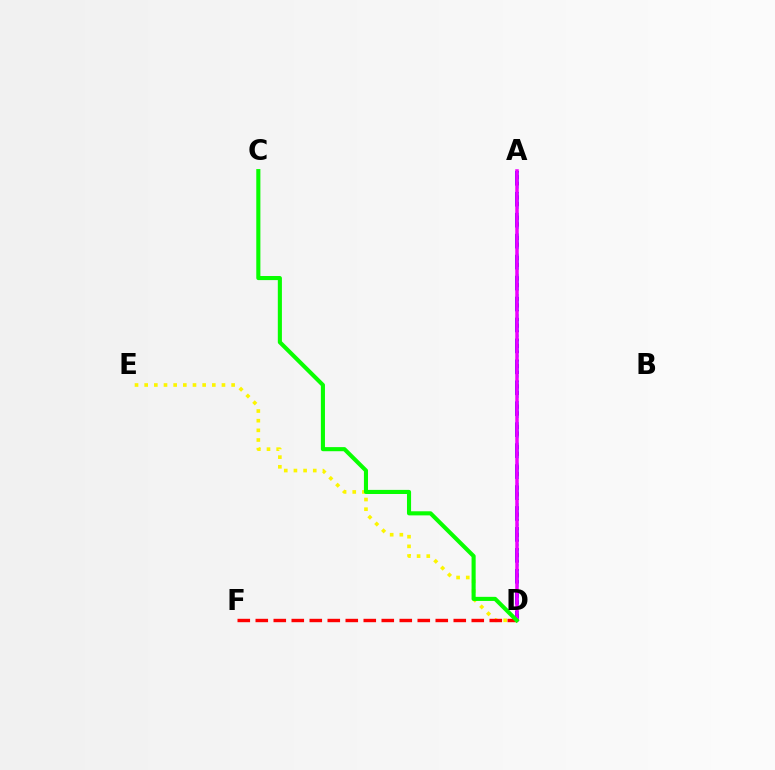{('D', 'E'): [{'color': '#fcf500', 'line_style': 'dotted', 'thickness': 2.63}], ('A', 'D'): [{'color': '#0010ff', 'line_style': 'dashed', 'thickness': 2.85}, {'color': '#00fff6', 'line_style': 'dotted', 'thickness': 1.83}, {'color': '#ee00ff', 'line_style': 'solid', 'thickness': 2.53}], ('D', 'F'): [{'color': '#ff0000', 'line_style': 'dashed', 'thickness': 2.45}], ('C', 'D'): [{'color': '#08ff00', 'line_style': 'solid', 'thickness': 2.95}]}